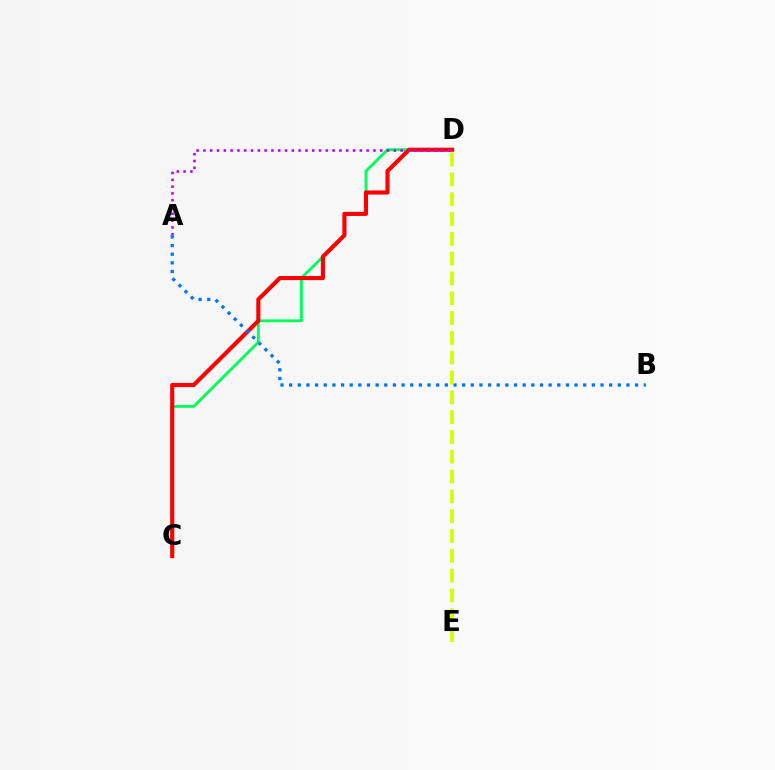{('C', 'D'): [{'color': '#00ff5c', 'line_style': 'solid', 'thickness': 2.06}, {'color': '#ff0000', 'line_style': 'solid', 'thickness': 2.97}], ('A', 'D'): [{'color': '#b900ff', 'line_style': 'dotted', 'thickness': 1.85}], ('A', 'B'): [{'color': '#0074ff', 'line_style': 'dotted', 'thickness': 2.35}], ('D', 'E'): [{'color': '#d1ff00', 'line_style': 'dashed', 'thickness': 2.69}]}